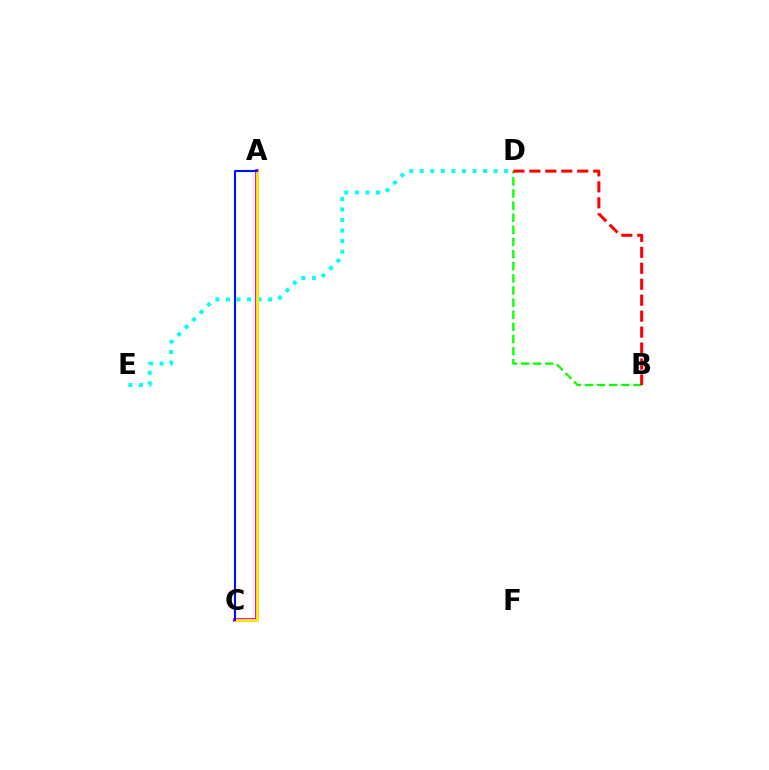{('A', 'C'): [{'color': '#ee00ff', 'line_style': 'solid', 'thickness': 2.81}, {'color': '#fcf500', 'line_style': 'solid', 'thickness': 1.99}, {'color': '#0010ff', 'line_style': 'solid', 'thickness': 1.52}], ('D', 'E'): [{'color': '#00fff6', 'line_style': 'dotted', 'thickness': 2.86}], ('B', 'D'): [{'color': '#08ff00', 'line_style': 'dashed', 'thickness': 1.65}, {'color': '#ff0000', 'line_style': 'dashed', 'thickness': 2.17}]}